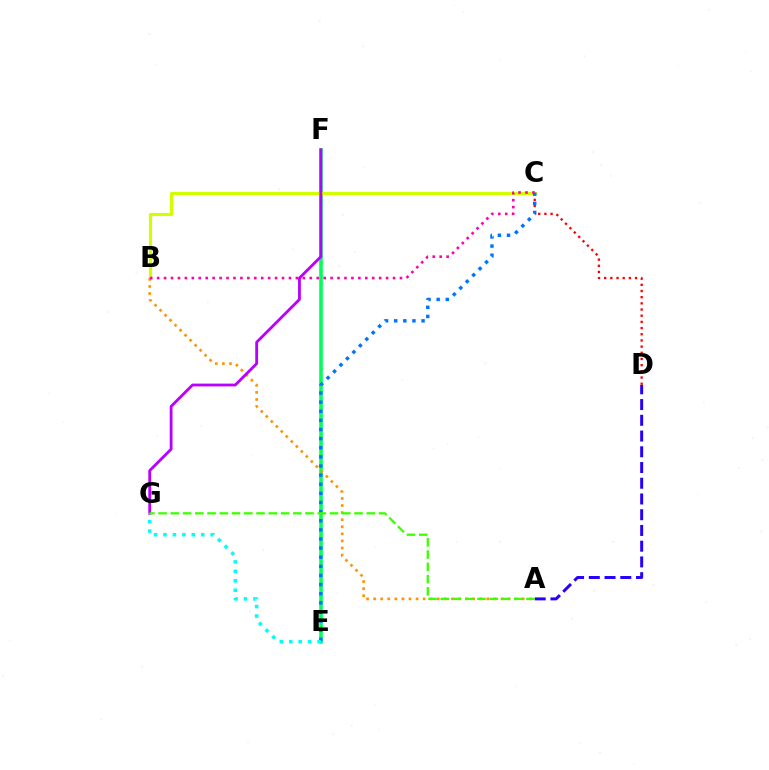{('A', 'D'): [{'color': '#2500ff', 'line_style': 'dashed', 'thickness': 2.14}], ('E', 'F'): [{'color': '#00ff5c', 'line_style': 'solid', 'thickness': 2.58}], ('C', 'D'): [{'color': '#ff0000', 'line_style': 'dotted', 'thickness': 1.68}], ('B', 'C'): [{'color': '#d1ff00', 'line_style': 'solid', 'thickness': 2.28}, {'color': '#ff00ac', 'line_style': 'dotted', 'thickness': 1.89}], ('A', 'B'): [{'color': '#ff9400', 'line_style': 'dotted', 'thickness': 1.92}], ('F', 'G'): [{'color': '#b900ff', 'line_style': 'solid', 'thickness': 2.03}], ('C', 'E'): [{'color': '#0074ff', 'line_style': 'dotted', 'thickness': 2.48}], ('A', 'G'): [{'color': '#3dff00', 'line_style': 'dashed', 'thickness': 1.66}], ('E', 'G'): [{'color': '#00fff6', 'line_style': 'dotted', 'thickness': 2.56}]}